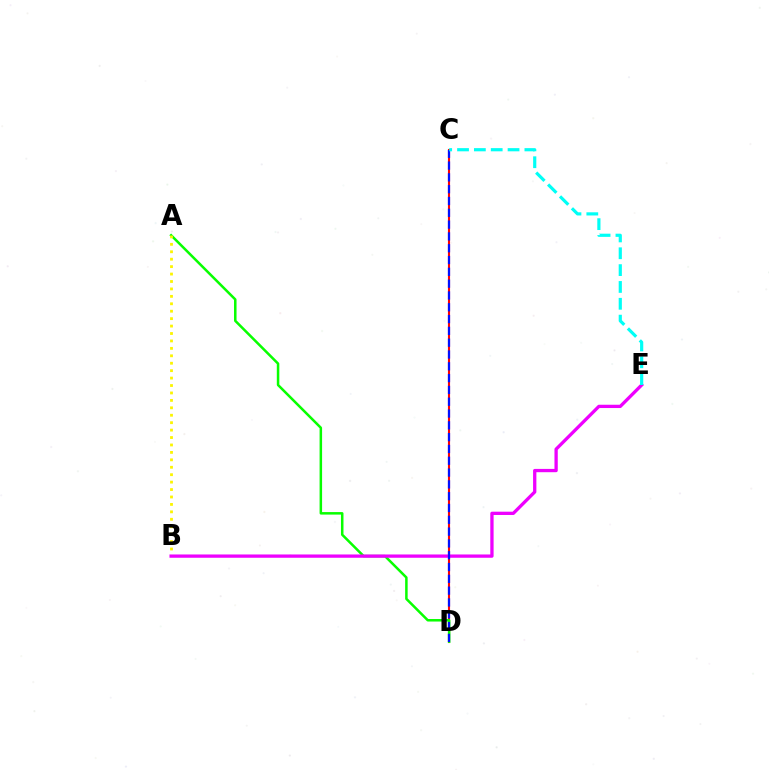{('C', 'D'): [{'color': '#ff0000', 'line_style': 'solid', 'thickness': 1.52}, {'color': '#0010ff', 'line_style': 'dashed', 'thickness': 1.6}], ('A', 'D'): [{'color': '#08ff00', 'line_style': 'solid', 'thickness': 1.81}], ('A', 'B'): [{'color': '#fcf500', 'line_style': 'dotted', 'thickness': 2.02}], ('B', 'E'): [{'color': '#ee00ff', 'line_style': 'solid', 'thickness': 2.37}], ('C', 'E'): [{'color': '#00fff6', 'line_style': 'dashed', 'thickness': 2.29}]}